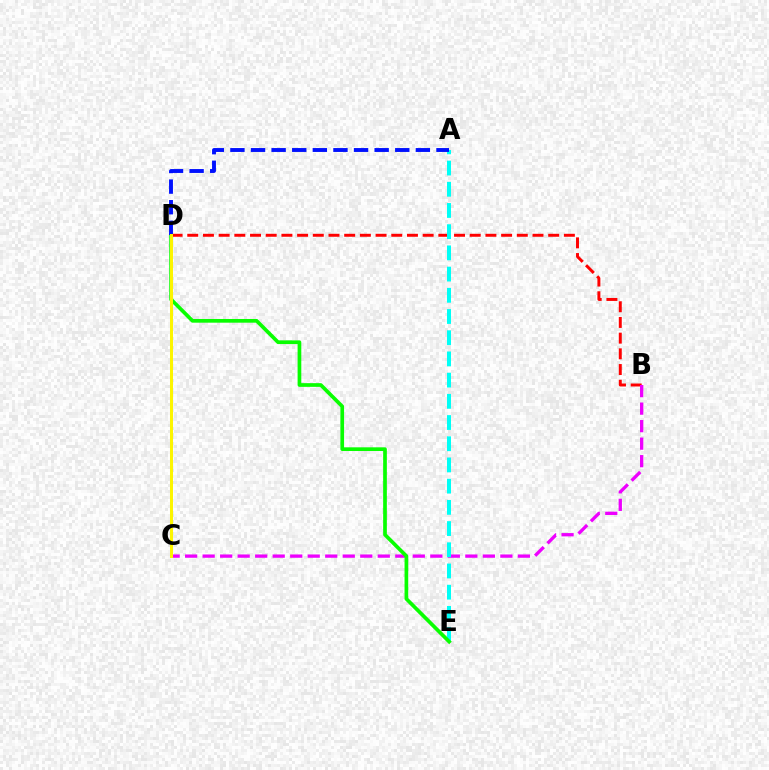{('B', 'D'): [{'color': '#ff0000', 'line_style': 'dashed', 'thickness': 2.13}], ('B', 'C'): [{'color': '#ee00ff', 'line_style': 'dashed', 'thickness': 2.38}], ('A', 'E'): [{'color': '#00fff6', 'line_style': 'dashed', 'thickness': 2.88}], ('D', 'E'): [{'color': '#08ff00', 'line_style': 'solid', 'thickness': 2.66}], ('A', 'D'): [{'color': '#0010ff', 'line_style': 'dashed', 'thickness': 2.8}], ('C', 'D'): [{'color': '#fcf500', 'line_style': 'solid', 'thickness': 2.17}]}